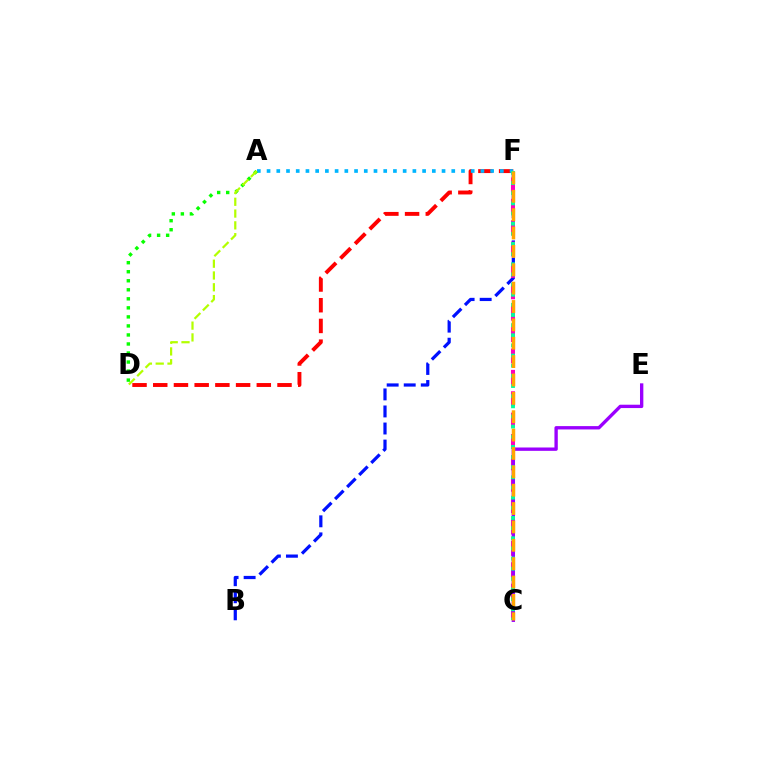{('D', 'F'): [{'color': '#ff0000', 'line_style': 'dashed', 'thickness': 2.81}], ('B', 'F'): [{'color': '#0010ff', 'line_style': 'dashed', 'thickness': 2.32}], ('A', 'F'): [{'color': '#00b5ff', 'line_style': 'dotted', 'thickness': 2.64}], ('A', 'D'): [{'color': '#08ff00', 'line_style': 'dotted', 'thickness': 2.45}, {'color': '#b3ff00', 'line_style': 'dashed', 'thickness': 1.6}], ('C', 'F'): [{'color': '#ff00bd', 'line_style': 'dashed', 'thickness': 2.9}, {'color': '#00ff9d', 'line_style': 'dotted', 'thickness': 2.76}, {'color': '#ffa500', 'line_style': 'dashed', 'thickness': 2.5}], ('C', 'E'): [{'color': '#9b00ff', 'line_style': 'solid', 'thickness': 2.41}]}